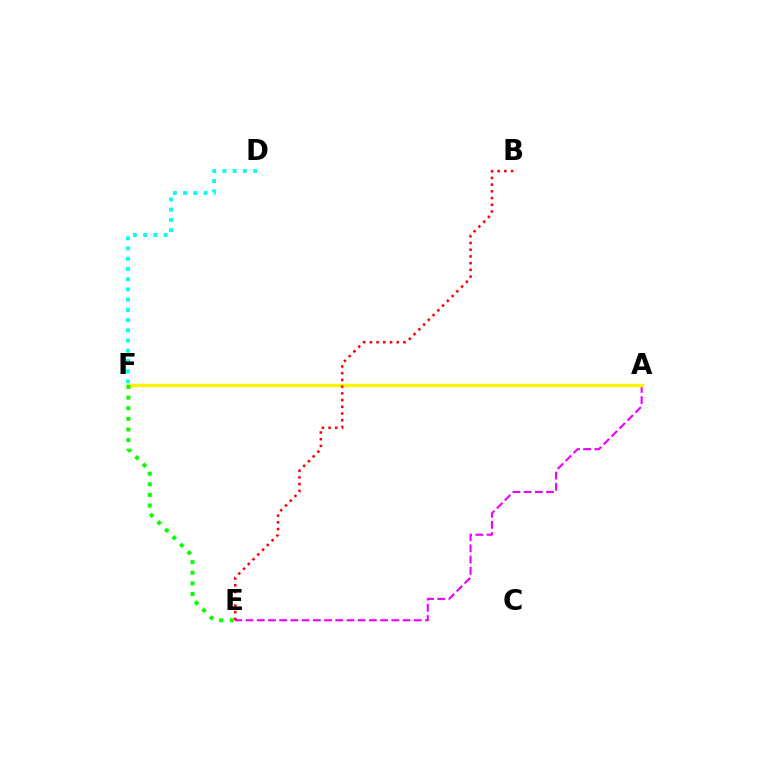{('A', 'E'): [{'color': '#ee00ff', 'line_style': 'dashed', 'thickness': 1.52}], ('A', 'F'): [{'color': '#0010ff', 'line_style': 'dotted', 'thickness': 2.06}, {'color': '#fcf500', 'line_style': 'solid', 'thickness': 2.47}], ('D', 'F'): [{'color': '#00fff6', 'line_style': 'dotted', 'thickness': 2.78}], ('B', 'E'): [{'color': '#ff0000', 'line_style': 'dotted', 'thickness': 1.83}], ('E', 'F'): [{'color': '#08ff00', 'line_style': 'dotted', 'thickness': 2.88}]}